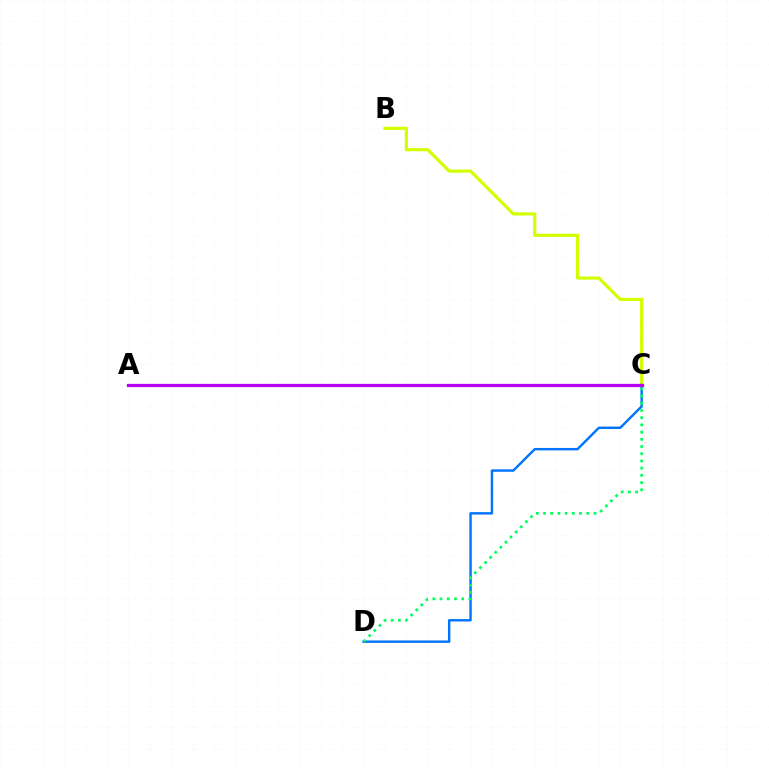{('B', 'C'): [{'color': '#d1ff00', 'line_style': 'solid', 'thickness': 2.29}], ('C', 'D'): [{'color': '#0074ff', 'line_style': 'solid', 'thickness': 1.75}, {'color': '#00ff5c', 'line_style': 'dotted', 'thickness': 1.96}], ('A', 'C'): [{'color': '#ff0000', 'line_style': 'solid', 'thickness': 2.17}, {'color': '#b900ff', 'line_style': 'solid', 'thickness': 2.33}]}